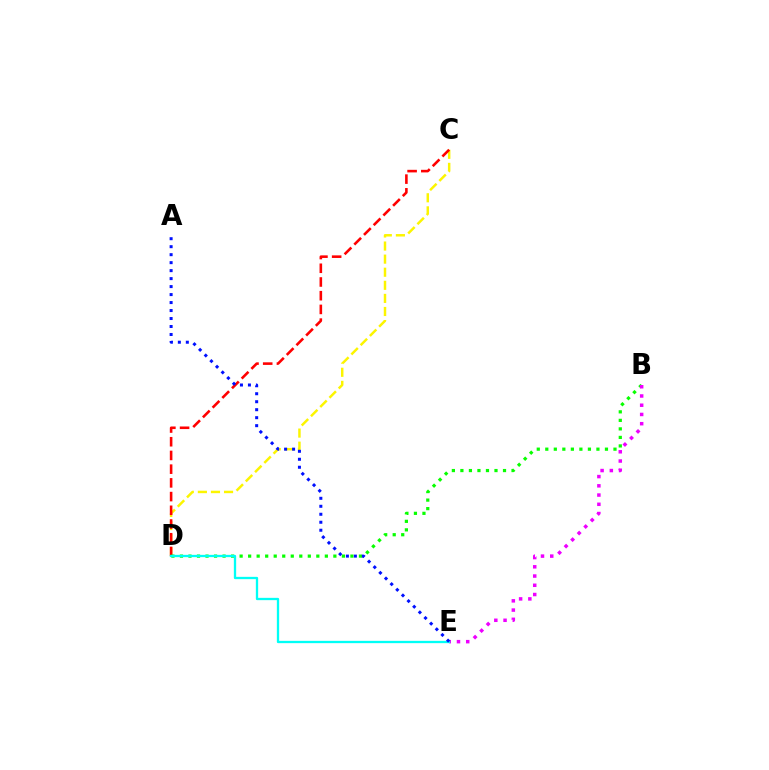{('C', 'D'): [{'color': '#fcf500', 'line_style': 'dashed', 'thickness': 1.78}, {'color': '#ff0000', 'line_style': 'dashed', 'thickness': 1.86}], ('B', 'D'): [{'color': '#08ff00', 'line_style': 'dotted', 'thickness': 2.32}], ('B', 'E'): [{'color': '#ee00ff', 'line_style': 'dotted', 'thickness': 2.51}], ('D', 'E'): [{'color': '#00fff6', 'line_style': 'solid', 'thickness': 1.66}], ('A', 'E'): [{'color': '#0010ff', 'line_style': 'dotted', 'thickness': 2.17}]}